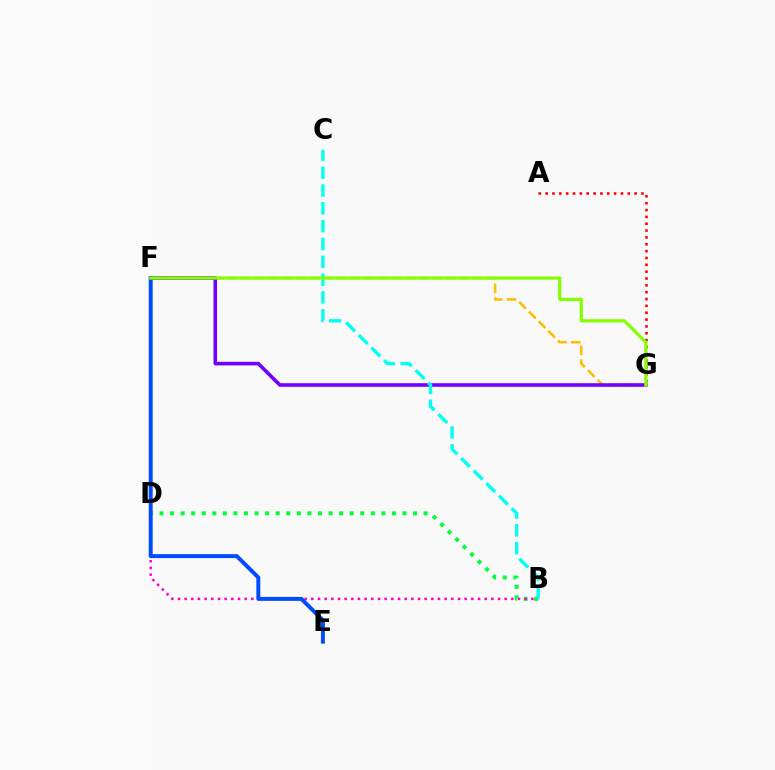{('F', 'G'): [{'color': '#ffbd00', 'line_style': 'dashed', 'thickness': 1.85}, {'color': '#7200ff', 'line_style': 'solid', 'thickness': 2.59}, {'color': '#84ff00', 'line_style': 'solid', 'thickness': 2.31}], ('B', 'D'): [{'color': '#00ff39', 'line_style': 'dotted', 'thickness': 2.87}, {'color': '#ff00cf', 'line_style': 'dotted', 'thickness': 1.81}], ('E', 'F'): [{'color': '#004bff', 'line_style': 'solid', 'thickness': 2.85}], ('A', 'G'): [{'color': '#ff0000', 'line_style': 'dotted', 'thickness': 1.86}], ('B', 'C'): [{'color': '#00fff6', 'line_style': 'dashed', 'thickness': 2.42}]}